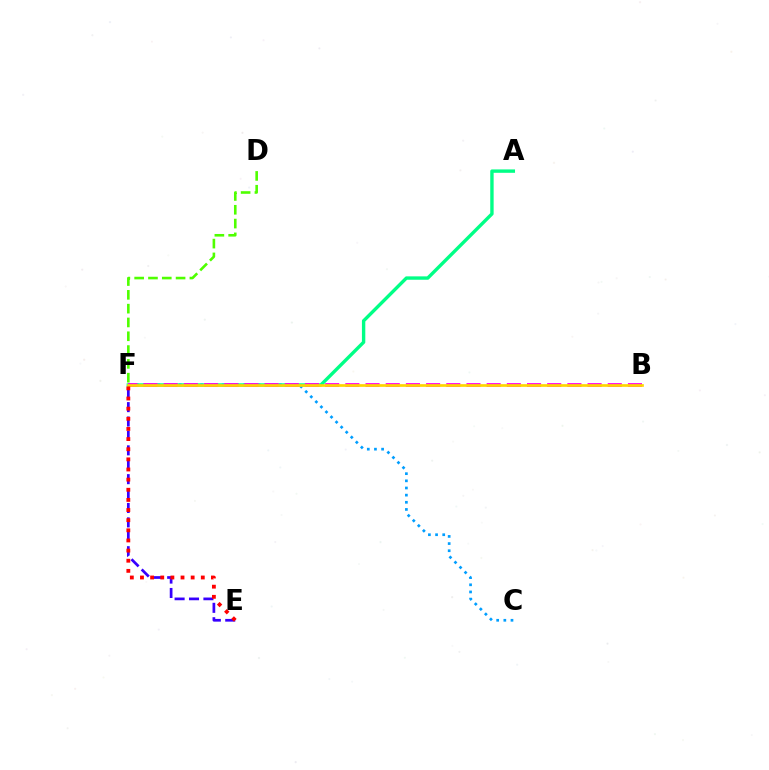{('E', 'F'): [{'color': '#3700ff', 'line_style': 'dashed', 'thickness': 1.96}, {'color': '#ff0000', 'line_style': 'dotted', 'thickness': 2.75}], ('A', 'F'): [{'color': '#00ff86', 'line_style': 'solid', 'thickness': 2.44}], ('C', 'F'): [{'color': '#009eff', 'line_style': 'dotted', 'thickness': 1.94}], ('B', 'F'): [{'color': '#ff00ed', 'line_style': 'dashed', 'thickness': 2.74}, {'color': '#ffd500', 'line_style': 'solid', 'thickness': 1.94}], ('D', 'F'): [{'color': '#4fff00', 'line_style': 'dashed', 'thickness': 1.88}]}